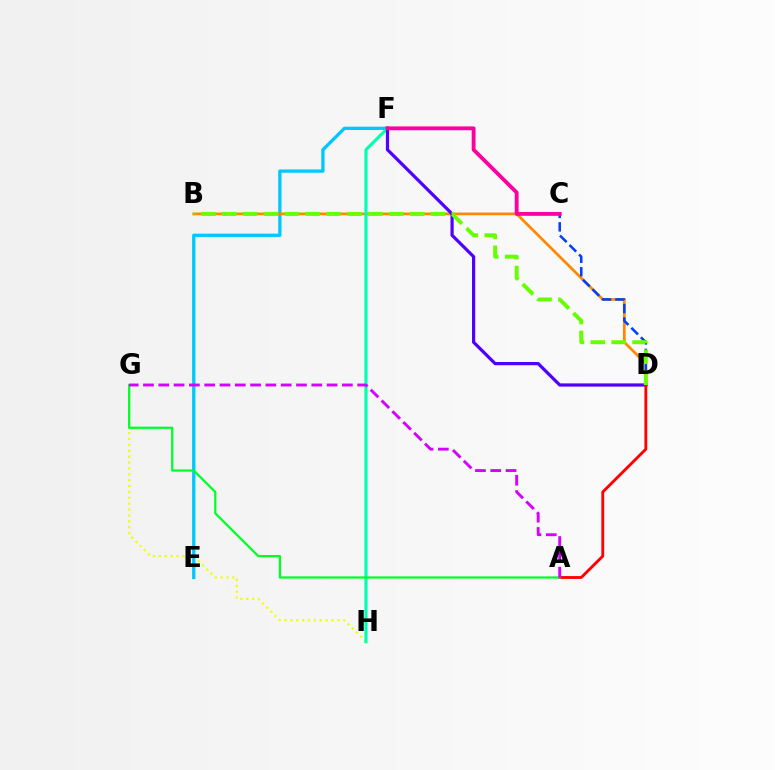{('G', 'H'): [{'color': '#eeff00', 'line_style': 'dotted', 'thickness': 1.6}], ('E', 'F'): [{'color': '#00c7ff', 'line_style': 'solid', 'thickness': 2.38}], ('B', 'D'): [{'color': '#ff8800', 'line_style': 'solid', 'thickness': 1.97}, {'color': '#66ff00', 'line_style': 'dashed', 'thickness': 2.84}], ('F', 'H'): [{'color': '#00ffaf', 'line_style': 'solid', 'thickness': 2.25}], ('D', 'F'): [{'color': '#4f00ff', 'line_style': 'solid', 'thickness': 2.31}], ('C', 'D'): [{'color': '#003fff', 'line_style': 'dashed', 'thickness': 1.83}], ('C', 'F'): [{'color': '#ff00a0', 'line_style': 'solid', 'thickness': 2.77}], ('A', 'D'): [{'color': '#ff0000', 'line_style': 'solid', 'thickness': 2.04}], ('A', 'G'): [{'color': '#00ff27', 'line_style': 'solid', 'thickness': 1.63}, {'color': '#d600ff', 'line_style': 'dashed', 'thickness': 2.08}]}